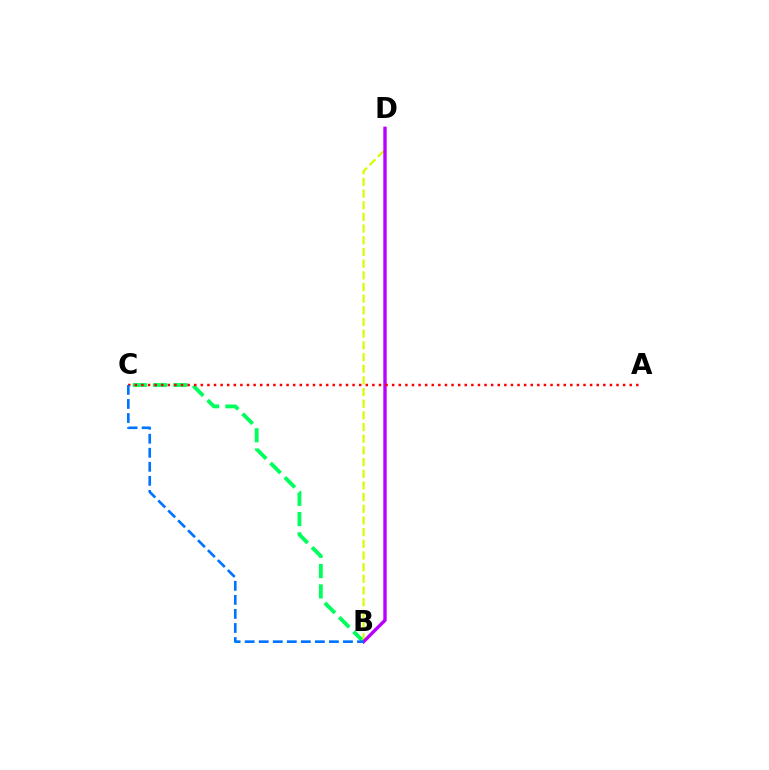{('B', 'C'): [{'color': '#00ff5c', 'line_style': 'dashed', 'thickness': 2.76}, {'color': '#0074ff', 'line_style': 'dashed', 'thickness': 1.91}], ('B', 'D'): [{'color': '#d1ff00', 'line_style': 'dashed', 'thickness': 1.59}, {'color': '#b900ff', 'line_style': 'solid', 'thickness': 2.43}], ('A', 'C'): [{'color': '#ff0000', 'line_style': 'dotted', 'thickness': 1.79}]}